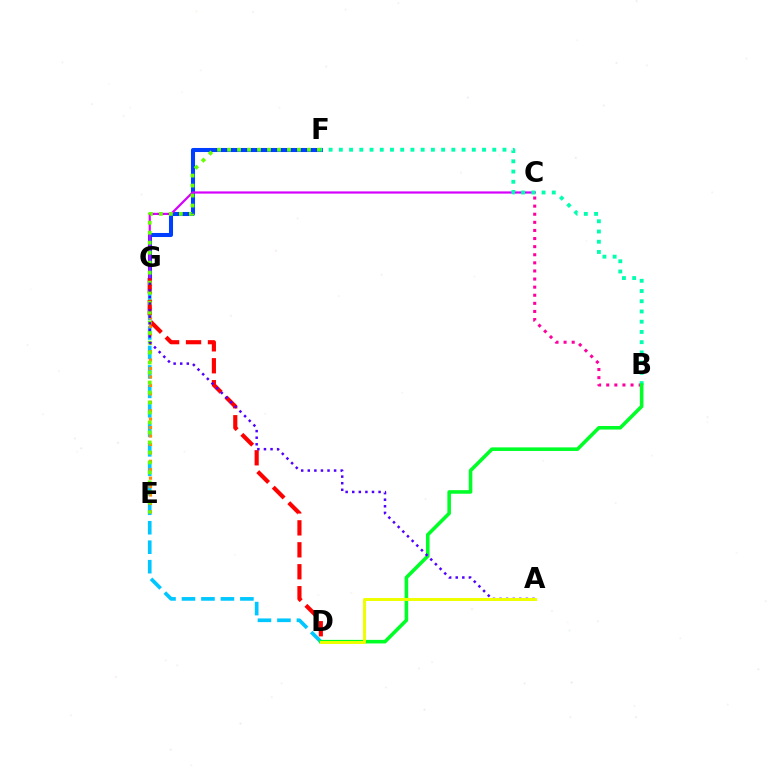{('D', 'G'): [{'color': '#00c7ff', 'line_style': 'dashed', 'thickness': 2.65}, {'color': '#ff0000', 'line_style': 'dashed', 'thickness': 2.98}], ('F', 'G'): [{'color': '#003fff', 'line_style': 'solid', 'thickness': 2.92}], ('C', 'G'): [{'color': '#d600ff', 'line_style': 'solid', 'thickness': 1.58}], ('E', 'G'): [{'color': '#ff8800', 'line_style': 'dotted', 'thickness': 2.29}], ('B', 'C'): [{'color': '#ff00a0', 'line_style': 'dotted', 'thickness': 2.2}], ('E', 'F'): [{'color': '#66ff00', 'line_style': 'dotted', 'thickness': 2.71}], ('B', 'F'): [{'color': '#00ffaf', 'line_style': 'dotted', 'thickness': 2.78}], ('B', 'D'): [{'color': '#00ff27', 'line_style': 'solid', 'thickness': 2.57}], ('A', 'G'): [{'color': '#4f00ff', 'line_style': 'dotted', 'thickness': 1.79}], ('A', 'D'): [{'color': '#eeff00', 'line_style': 'solid', 'thickness': 2.15}]}